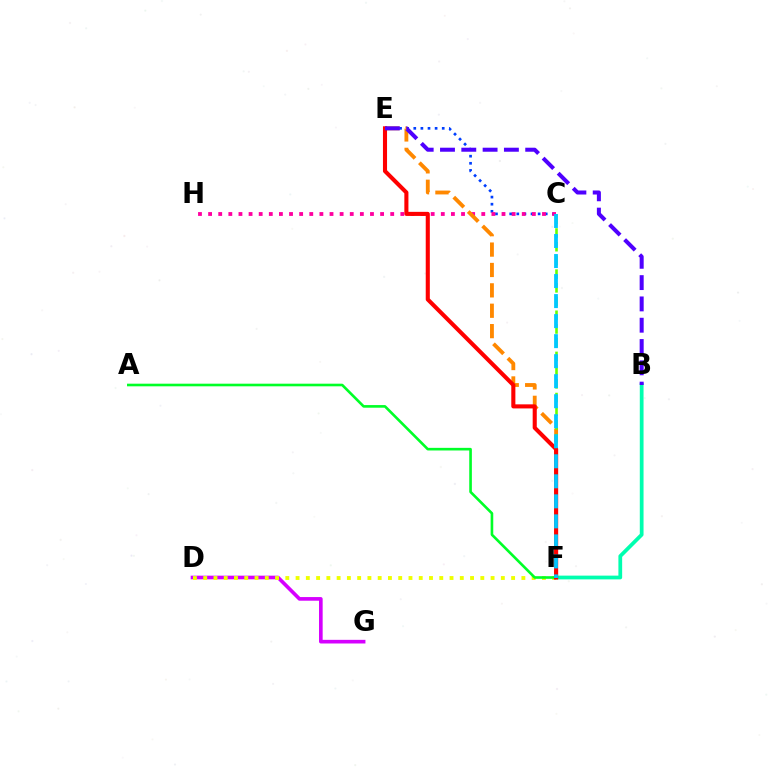{('C', 'E'): [{'color': '#003fff', 'line_style': 'dotted', 'thickness': 1.93}], ('D', 'G'): [{'color': '#d600ff', 'line_style': 'solid', 'thickness': 2.62}], ('C', 'H'): [{'color': '#ff00a0', 'line_style': 'dotted', 'thickness': 2.75}], ('E', 'F'): [{'color': '#ff8800', 'line_style': 'dashed', 'thickness': 2.77}, {'color': '#ff0000', 'line_style': 'solid', 'thickness': 2.94}], ('D', 'F'): [{'color': '#eeff00', 'line_style': 'dotted', 'thickness': 2.79}], ('B', 'F'): [{'color': '#00ffaf', 'line_style': 'solid', 'thickness': 2.7}], ('C', 'F'): [{'color': '#66ff00', 'line_style': 'dashed', 'thickness': 1.86}, {'color': '#00c7ff', 'line_style': 'dashed', 'thickness': 2.72}], ('A', 'F'): [{'color': '#00ff27', 'line_style': 'solid', 'thickness': 1.89}], ('B', 'E'): [{'color': '#4f00ff', 'line_style': 'dashed', 'thickness': 2.89}]}